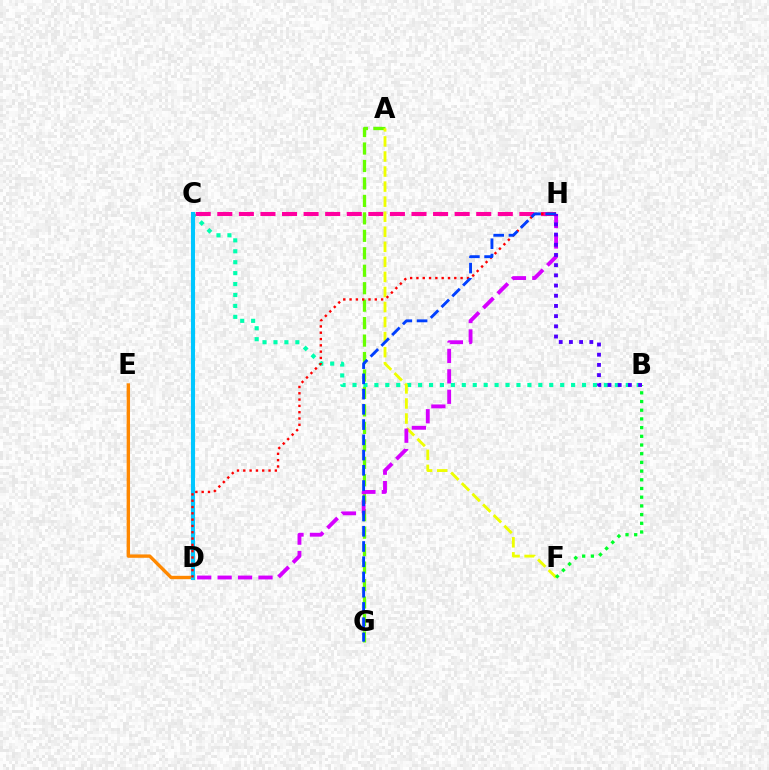{('A', 'G'): [{'color': '#66ff00', 'line_style': 'dashed', 'thickness': 2.37}], ('B', 'C'): [{'color': '#00ffaf', 'line_style': 'dotted', 'thickness': 2.97}], ('C', 'H'): [{'color': '#ff00a0', 'line_style': 'dashed', 'thickness': 2.93}], ('D', 'E'): [{'color': '#ff8800', 'line_style': 'solid', 'thickness': 2.43}], ('A', 'F'): [{'color': '#eeff00', 'line_style': 'dashed', 'thickness': 2.04}], ('C', 'D'): [{'color': '#00c7ff', 'line_style': 'solid', 'thickness': 2.95}], ('B', 'F'): [{'color': '#00ff27', 'line_style': 'dotted', 'thickness': 2.36}], ('D', 'H'): [{'color': '#ff0000', 'line_style': 'dotted', 'thickness': 1.71}, {'color': '#d600ff', 'line_style': 'dashed', 'thickness': 2.77}], ('G', 'H'): [{'color': '#003fff', 'line_style': 'dashed', 'thickness': 2.07}], ('B', 'H'): [{'color': '#4f00ff', 'line_style': 'dotted', 'thickness': 2.77}]}